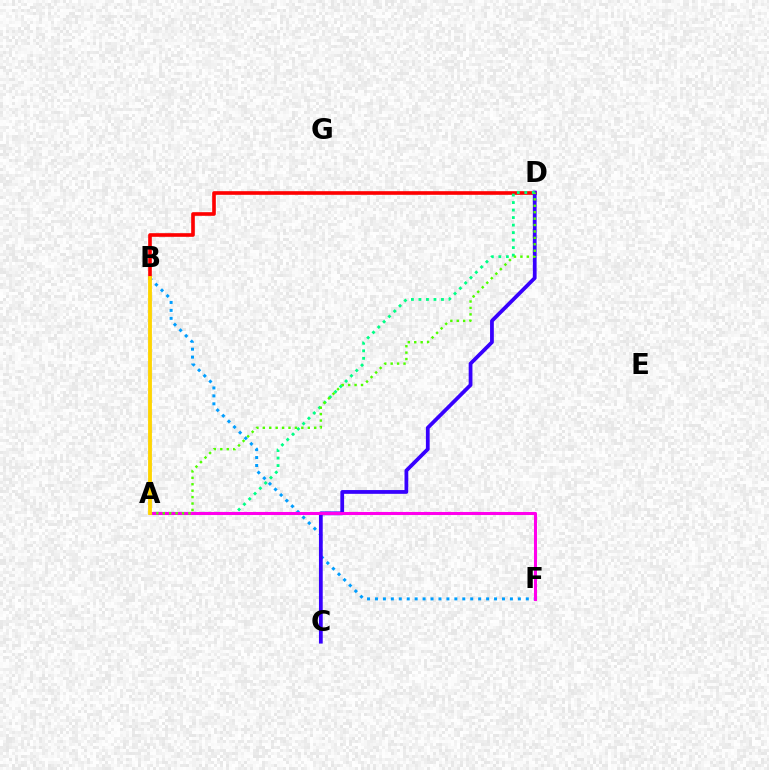{('B', 'F'): [{'color': '#009eff', 'line_style': 'dotted', 'thickness': 2.16}], ('B', 'D'): [{'color': '#ff0000', 'line_style': 'solid', 'thickness': 2.62}], ('C', 'D'): [{'color': '#3700ff', 'line_style': 'solid', 'thickness': 2.71}], ('A', 'D'): [{'color': '#00ff86', 'line_style': 'dotted', 'thickness': 2.04}, {'color': '#4fff00', 'line_style': 'dotted', 'thickness': 1.74}], ('A', 'F'): [{'color': '#ff00ed', 'line_style': 'solid', 'thickness': 2.21}], ('A', 'B'): [{'color': '#ffd500', 'line_style': 'solid', 'thickness': 2.76}]}